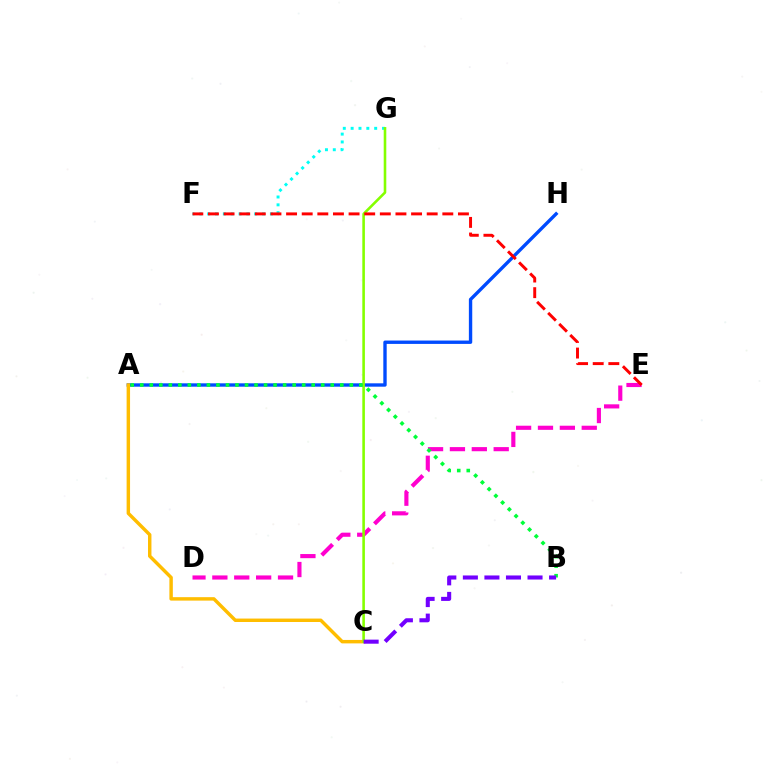{('D', 'E'): [{'color': '#ff00cf', 'line_style': 'dashed', 'thickness': 2.97}], ('A', 'H'): [{'color': '#004bff', 'line_style': 'solid', 'thickness': 2.42}], ('A', 'C'): [{'color': '#ffbd00', 'line_style': 'solid', 'thickness': 2.48}], ('F', 'G'): [{'color': '#00fff6', 'line_style': 'dotted', 'thickness': 2.13}], ('C', 'G'): [{'color': '#84ff00', 'line_style': 'solid', 'thickness': 1.87}], ('E', 'F'): [{'color': '#ff0000', 'line_style': 'dashed', 'thickness': 2.12}], ('A', 'B'): [{'color': '#00ff39', 'line_style': 'dotted', 'thickness': 2.59}], ('B', 'C'): [{'color': '#7200ff', 'line_style': 'dashed', 'thickness': 2.93}]}